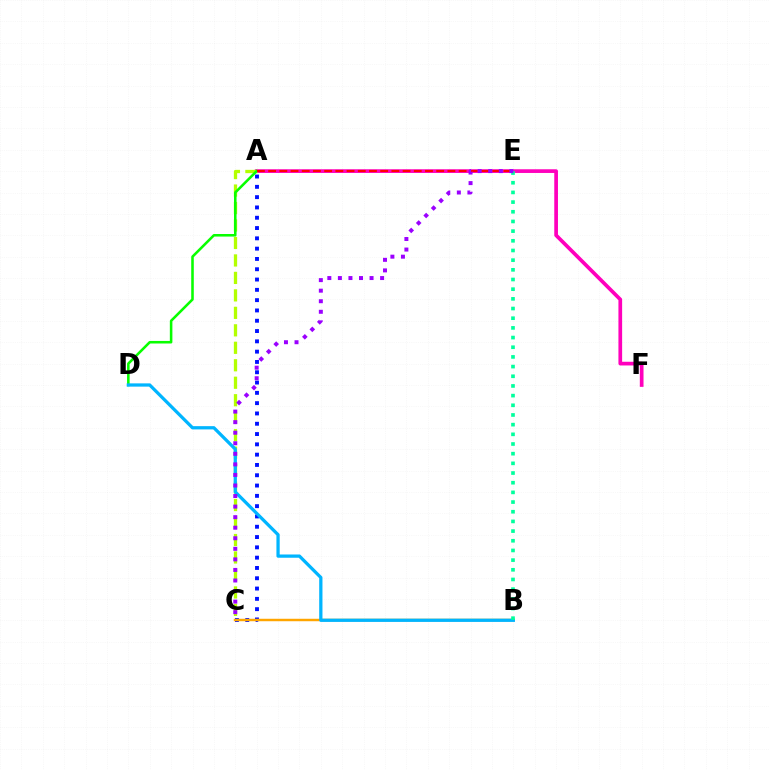{('A', 'F'): [{'color': '#ff00bd', 'line_style': 'solid', 'thickness': 2.66}], ('A', 'C'): [{'color': '#0010ff', 'line_style': 'dotted', 'thickness': 2.8}, {'color': '#b3ff00', 'line_style': 'dashed', 'thickness': 2.37}], ('B', 'C'): [{'color': '#ffa500', 'line_style': 'solid', 'thickness': 1.77}], ('A', 'D'): [{'color': '#08ff00', 'line_style': 'solid', 'thickness': 1.84}], ('B', 'D'): [{'color': '#00b5ff', 'line_style': 'solid', 'thickness': 2.35}], ('B', 'E'): [{'color': '#00ff9d', 'line_style': 'dotted', 'thickness': 2.63}], ('A', 'E'): [{'color': '#ff0000', 'line_style': 'dashed', 'thickness': 1.52}], ('C', 'E'): [{'color': '#9b00ff', 'line_style': 'dotted', 'thickness': 2.87}]}